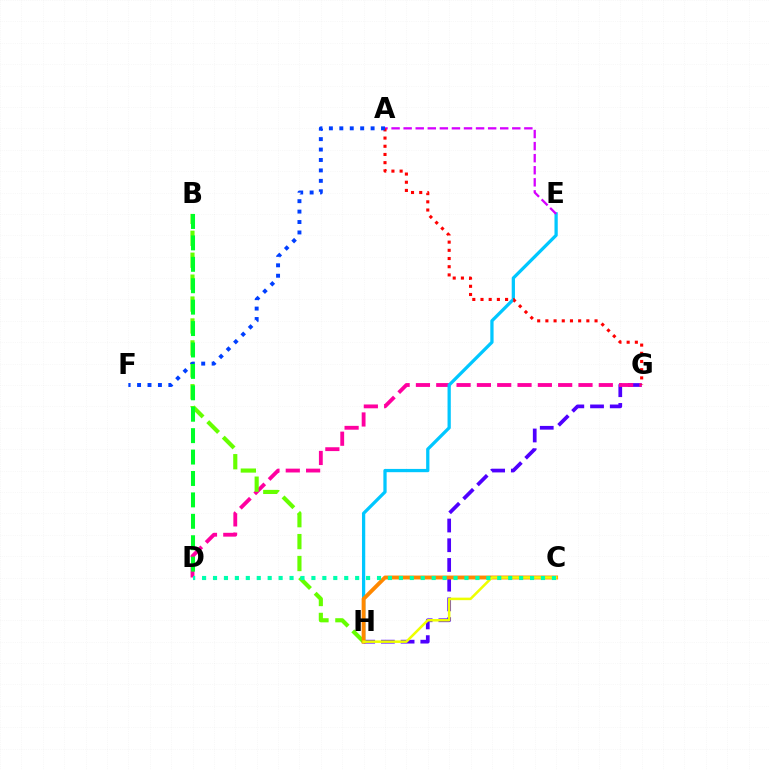{('G', 'H'): [{'color': '#4f00ff', 'line_style': 'dashed', 'thickness': 2.68}], ('D', 'G'): [{'color': '#ff00a0', 'line_style': 'dashed', 'thickness': 2.76}], ('E', 'H'): [{'color': '#00c7ff', 'line_style': 'solid', 'thickness': 2.35}], ('B', 'H'): [{'color': '#66ff00', 'line_style': 'dashed', 'thickness': 2.98}], ('A', 'E'): [{'color': '#d600ff', 'line_style': 'dashed', 'thickness': 1.64}], ('A', 'G'): [{'color': '#ff0000', 'line_style': 'dotted', 'thickness': 2.23}], ('A', 'F'): [{'color': '#003fff', 'line_style': 'dotted', 'thickness': 2.83}], ('B', 'D'): [{'color': '#00ff27', 'line_style': 'dashed', 'thickness': 2.91}], ('C', 'H'): [{'color': '#ff8800', 'line_style': 'solid', 'thickness': 2.81}, {'color': '#eeff00', 'line_style': 'solid', 'thickness': 1.82}], ('C', 'D'): [{'color': '#00ffaf', 'line_style': 'dotted', 'thickness': 2.97}]}